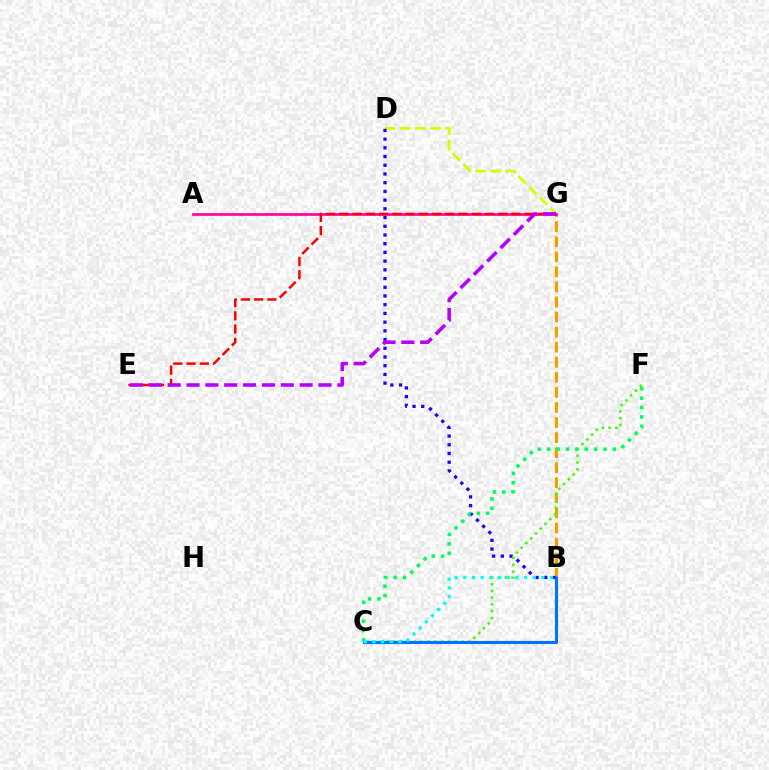{('B', 'D'): [{'color': '#d1ff00', 'line_style': 'dashed', 'thickness': 2.05}, {'color': '#2500ff', 'line_style': 'dotted', 'thickness': 2.37}], ('B', 'G'): [{'color': '#ff9400', 'line_style': 'dashed', 'thickness': 2.05}], ('A', 'G'): [{'color': '#ff00ac', 'line_style': 'solid', 'thickness': 1.93}], ('E', 'G'): [{'color': '#ff0000', 'line_style': 'dashed', 'thickness': 1.8}, {'color': '#b900ff', 'line_style': 'dashed', 'thickness': 2.56}], ('C', 'F'): [{'color': '#3dff00', 'line_style': 'dotted', 'thickness': 1.84}, {'color': '#00ff5c', 'line_style': 'dotted', 'thickness': 2.55}], ('B', 'C'): [{'color': '#0074ff', 'line_style': 'solid', 'thickness': 2.25}, {'color': '#00fff6', 'line_style': 'dotted', 'thickness': 2.35}]}